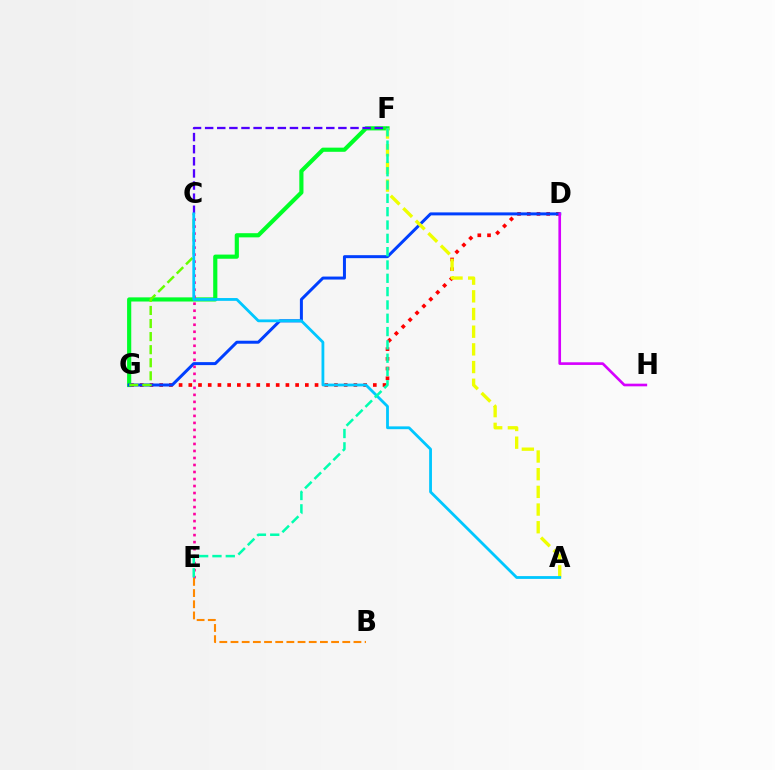{('D', 'G'): [{'color': '#ff0000', 'line_style': 'dotted', 'thickness': 2.64}, {'color': '#003fff', 'line_style': 'solid', 'thickness': 2.15}], ('F', 'G'): [{'color': '#00ff27', 'line_style': 'solid', 'thickness': 2.99}], ('C', 'E'): [{'color': '#ff00a0', 'line_style': 'dotted', 'thickness': 1.91}], ('A', 'F'): [{'color': '#eeff00', 'line_style': 'dashed', 'thickness': 2.4}], ('C', 'F'): [{'color': '#4f00ff', 'line_style': 'dashed', 'thickness': 1.65}], ('C', 'G'): [{'color': '#66ff00', 'line_style': 'dashed', 'thickness': 1.78}], ('A', 'C'): [{'color': '#00c7ff', 'line_style': 'solid', 'thickness': 2.02}], ('B', 'E'): [{'color': '#ff8800', 'line_style': 'dashed', 'thickness': 1.52}], ('D', 'H'): [{'color': '#d600ff', 'line_style': 'solid', 'thickness': 1.91}], ('E', 'F'): [{'color': '#00ffaf', 'line_style': 'dashed', 'thickness': 1.81}]}